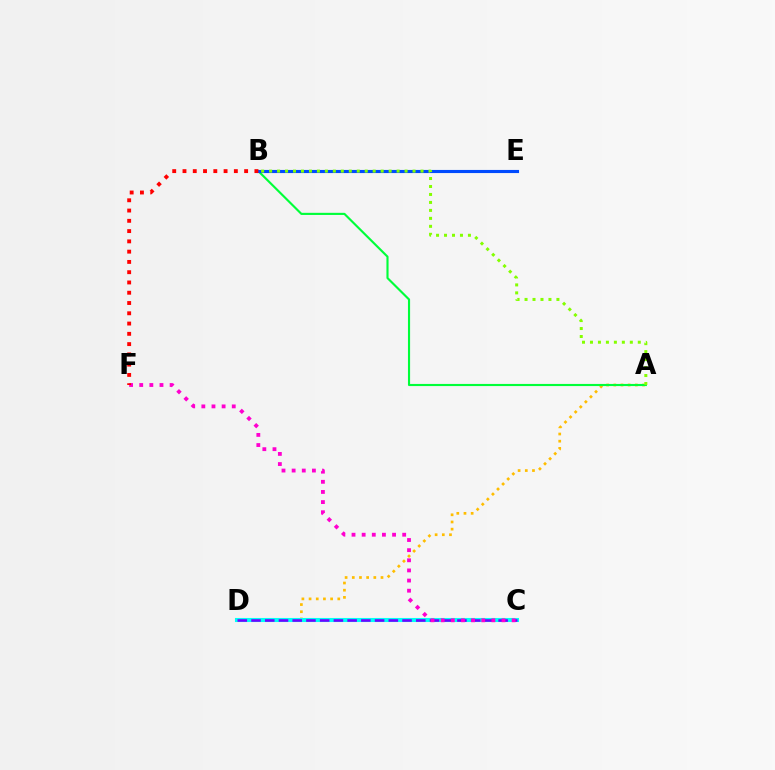{('A', 'D'): [{'color': '#ffbd00', 'line_style': 'dotted', 'thickness': 1.95}], ('C', 'D'): [{'color': '#00fff6', 'line_style': 'solid', 'thickness': 2.93}, {'color': '#7200ff', 'line_style': 'dashed', 'thickness': 1.87}], ('A', 'B'): [{'color': '#00ff39', 'line_style': 'solid', 'thickness': 1.54}, {'color': '#84ff00', 'line_style': 'dotted', 'thickness': 2.17}], ('B', 'E'): [{'color': '#004bff', 'line_style': 'solid', 'thickness': 2.25}], ('C', 'F'): [{'color': '#ff00cf', 'line_style': 'dotted', 'thickness': 2.75}], ('B', 'F'): [{'color': '#ff0000', 'line_style': 'dotted', 'thickness': 2.79}]}